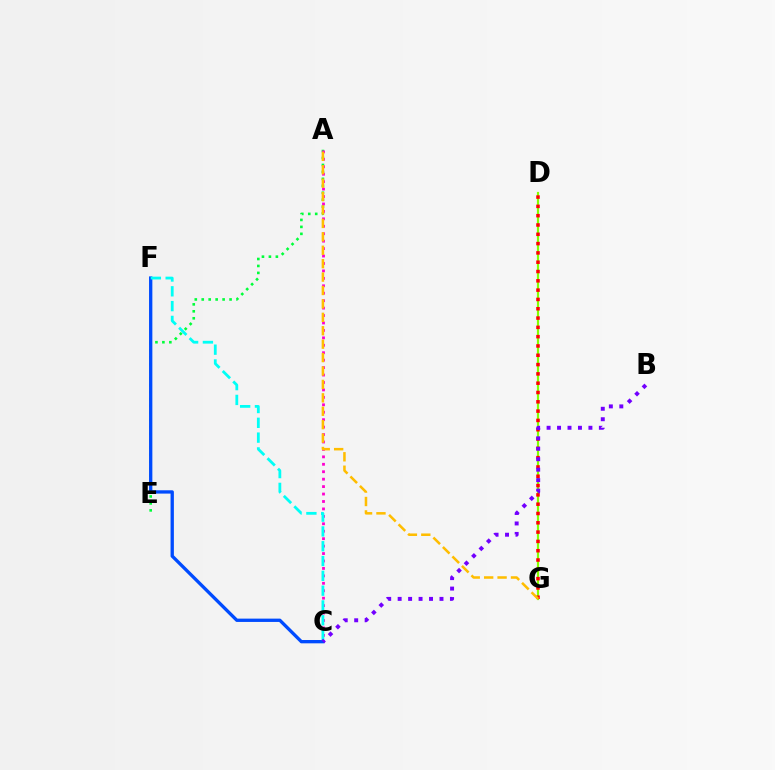{('A', 'E'): [{'color': '#00ff39', 'line_style': 'dotted', 'thickness': 1.89}], ('D', 'G'): [{'color': '#84ff00', 'line_style': 'solid', 'thickness': 1.57}, {'color': '#ff0000', 'line_style': 'dotted', 'thickness': 2.53}], ('A', 'C'): [{'color': '#ff00cf', 'line_style': 'dotted', 'thickness': 2.02}], ('C', 'F'): [{'color': '#004bff', 'line_style': 'solid', 'thickness': 2.39}, {'color': '#00fff6', 'line_style': 'dashed', 'thickness': 2.01}], ('A', 'G'): [{'color': '#ffbd00', 'line_style': 'dashed', 'thickness': 1.82}], ('B', 'C'): [{'color': '#7200ff', 'line_style': 'dotted', 'thickness': 2.84}]}